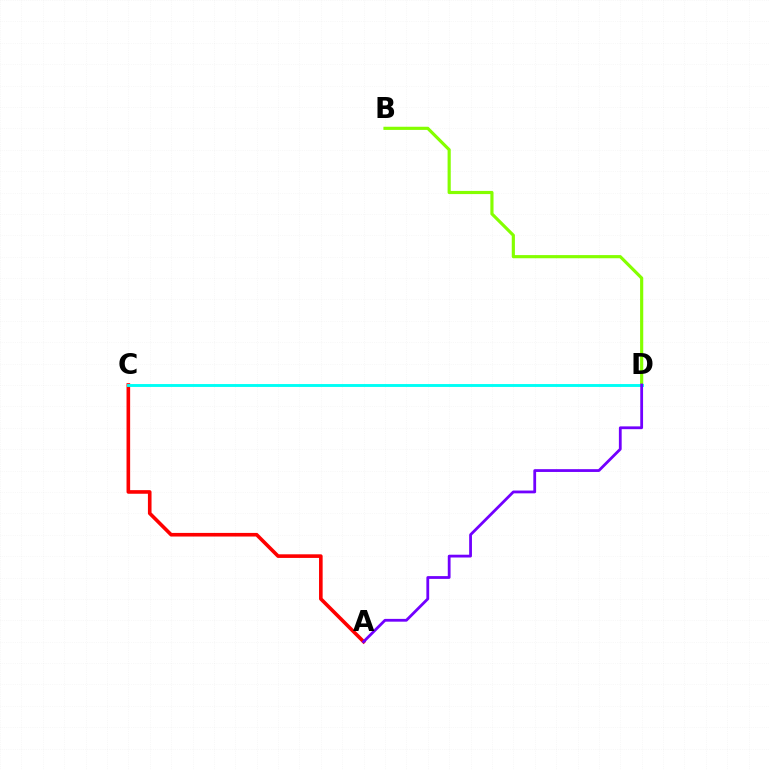{('B', 'D'): [{'color': '#84ff00', 'line_style': 'solid', 'thickness': 2.28}], ('A', 'C'): [{'color': '#ff0000', 'line_style': 'solid', 'thickness': 2.6}], ('C', 'D'): [{'color': '#00fff6', 'line_style': 'solid', 'thickness': 2.09}], ('A', 'D'): [{'color': '#7200ff', 'line_style': 'solid', 'thickness': 2.01}]}